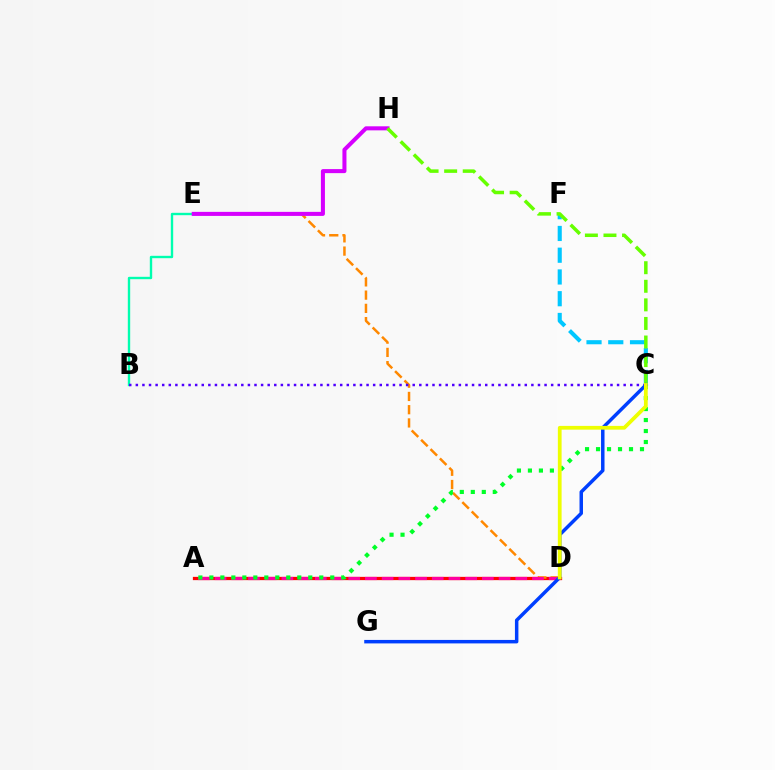{('A', 'D'): [{'color': '#ff0000', 'line_style': 'solid', 'thickness': 2.36}, {'color': '#ff00a0', 'line_style': 'dashed', 'thickness': 2.27}], ('C', 'F'): [{'color': '#00c7ff', 'line_style': 'dashed', 'thickness': 2.95}], ('D', 'E'): [{'color': '#ff8800', 'line_style': 'dashed', 'thickness': 1.8}], ('B', 'E'): [{'color': '#00ffaf', 'line_style': 'solid', 'thickness': 1.71}], ('B', 'C'): [{'color': '#4f00ff', 'line_style': 'dotted', 'thickness': 1.79}], ('E', 'H'): [{'color': '#d600ff', 'line_style': 'solid', 'thickness': 2.91}], ('A', 'C'): [{'color': '#00ff27', 'line_style': 'dotted', 'thickness': 2.99}], ('C', 'H'): [{'color': '#66ff00', 'line_style': 'dashed', 'thickness': 2.52}], ('C', 'G'): [{'color': '#003fff', 'line_style': 'solid', 'thickness': 2.5}], ('C', 'D'): [{'color': '#eeff00', 'line_style': 'solid', 'thickness': 2.7}]}